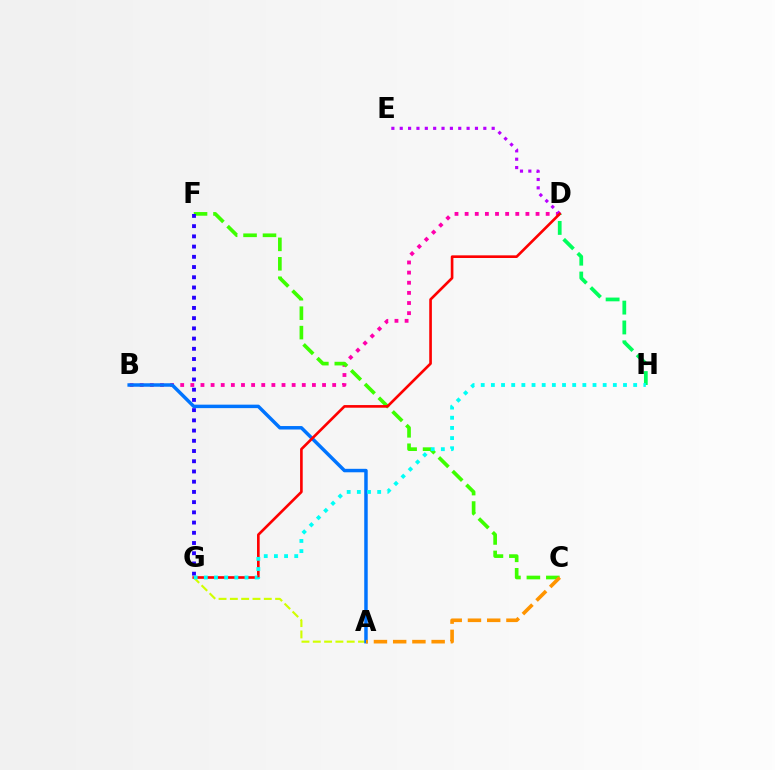{('B', 'D'): [{'color': '#ff00ac', 'line_style': 'dotted', 'thickness': 2.75}], ('A', 'G'): [{'color': '#d1ff00', 'line_style': 'dashed', 'thickness': 1.54}], ('D', 'H'): [{'color': '#00ff5c', 'line_style': 'dashed', 'thickness': 2.7}], ('A', 'B'): [{'color': '#0074ff', 'line_style': 'solid', 'thickness': 2.5}], ('D', 'E'): [{'color': '#b900ff', 'line_style': 'dotted', 'thickness': 2.27}], ('C', 'F'): [{'color': '#3dff00', 'line_style': 'dashed', 'thickness': 2.64}], ('D', 'G'): [{'color': '#ff0000', 'line_style': 'solid', 'thickness': 1.91}], ('F', 'G'): [{'color': '#2500ff', 'line_style': 'dotted', 'thickness': 2.78}], ('A', 'C'): [{'color': '#ff9400', 'line_style': 'dashed', 'thickness': 2.61}], ('G', 'H'): [{'color': '#00fff6', 'line_style': 'dotted', 'thickness': 2.76}]}